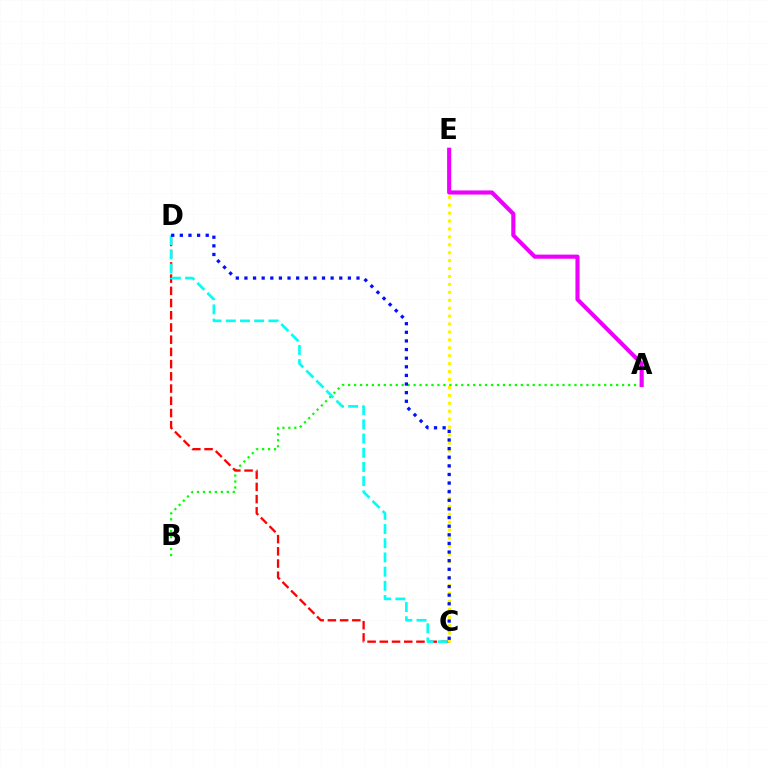{('A', 'B'): [{'color': '#08ff00', 'line_style': 'dotted', 'thickness': 1.62}], ('C', 'D'): [{'color': '#ff0000', 'line_style': 'dashed', 'thickness': 1.66}, {'color': '#00fff6', 'line_style': 'dashed', 'thickness': 1.93}, {'color': '#0010ff', 'line_style': 'dotted', 'thickness': 2.34}], ('C', 'E'): [{'color': '#fcf500', 'line_style': 'dotted', 'thickness': 2.15}], ('A', 'E'): [{'color': '#ee00ff', 'line_style': 'solid', 'thickness': 2.97}]}